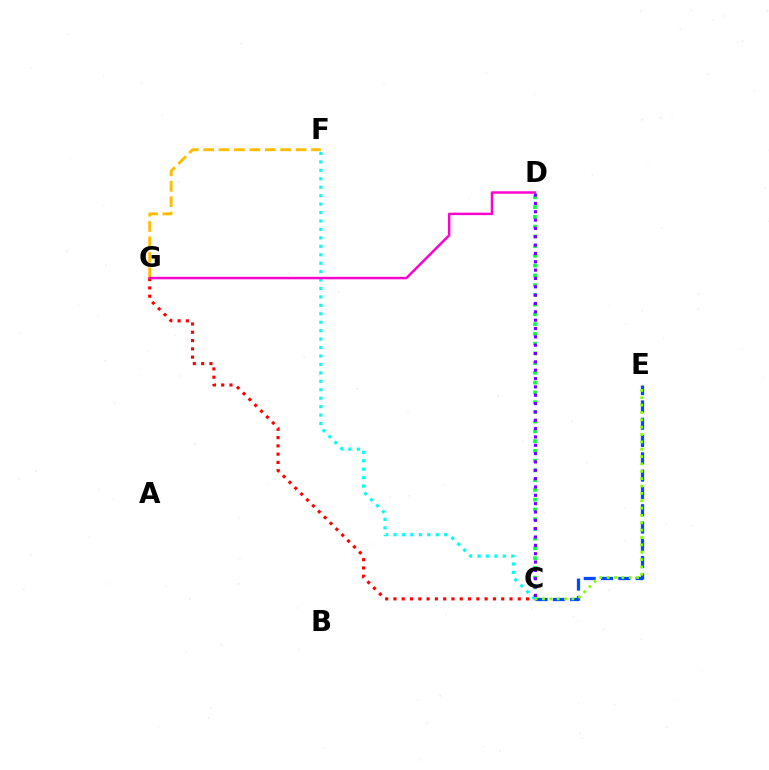{('C', 'E'): [{'color': '#004bff', 'line_style': 'dashed', 'thickness': 2.35}, {'color': '#84ff00', 'line_style': 'dotted', 'thickness': 2.0}], ('C', 'D'): [{'color': '#00ff39', 'line_style': 'dotted', 'thickness': 2.65}, {'color': '#7200ff', 'line_style': 'dotted', 'thickness': 2.27}], ('F', 'G'): [{'color': '#ffbd00', 'line_style': 'dashed', 'thickness': 2.09}], ('C', 'G'): [{'color': '#ff0000', 'line_style': 'dotted', 'thickness': 2.25}], ('C', 'F'): [{'color': '#00fff6', 'line_style': 'dotted', 'thickness': 2.29}], ('D', 'G'): [{'color': '#ff00cf', 'line_style': 'solid', 'thickness': 1.76}]}